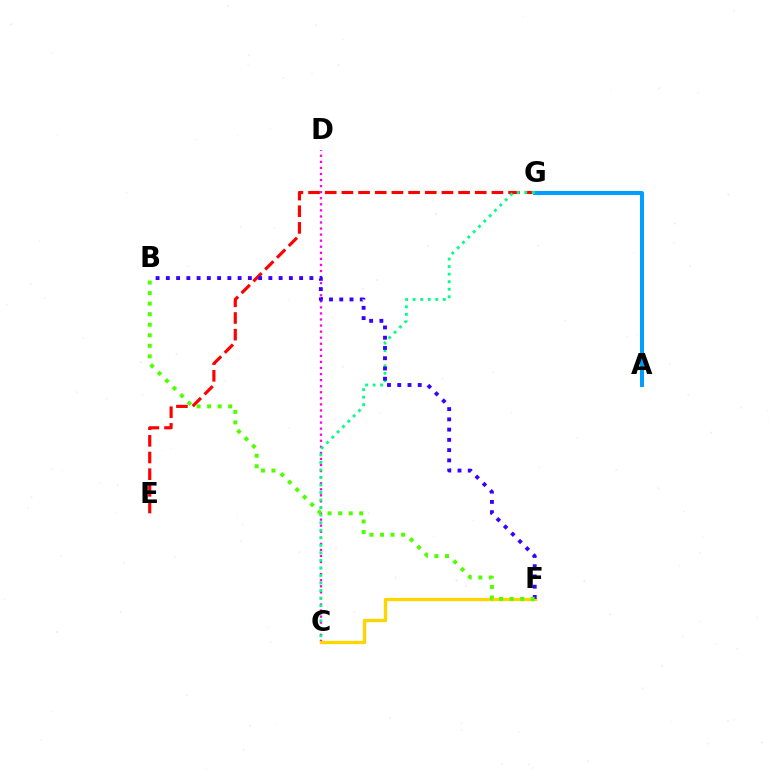{('C', 'D'): [{'color': '#ff00ed', 'line_style': 'dotted', 'thickness': 1.65}], ('E', 'G'): [{'color': '#ff0000', 'line_style': 'dashed', 'thickness': 2.26}], ('A', 'G'): [{'color': '#009eff', 'line_style': 'solid', 'thickness': 2.89}], ('C', 'G'): [{'color': '#00ff86', 'line_style': 'dotted', 'thickness': 2.05}], ('C', 'F'): [{'color': '#ffd500', 'line_style': 'solid', 'thickness': 2.4}], ('B', 'F'): [{'color': '#3700ff', 'line_style': 'dotted', 'thickness': 2.79}, {'color': '#4fff00', 'line_style': 'dotted', 'thickness': 2.87}]}